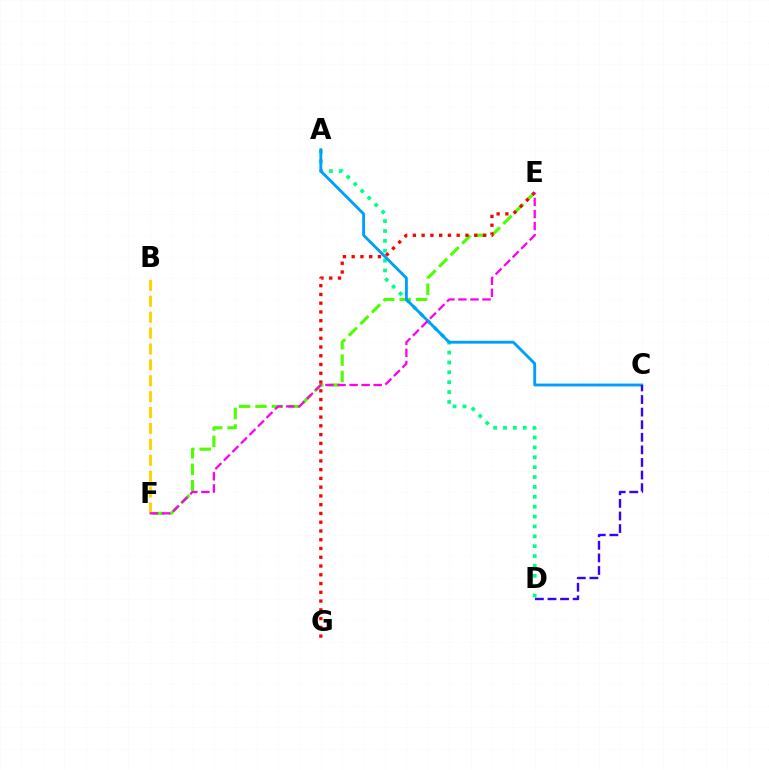{('E', 'F'): [{'color': '#4fff00', 'line_style': 'dashed', 'thickness': 2.23}, {'color': '#ff00ed', 'line_style': 'dashed', 'thickness': 1.64}], ('A', 'D'): [{'color': '#00ff86', 'line_style': 'dotted', 'thickness': 2.68}], ('E', 'G'): [{'color': '#ff0000', 'line_style': 'dotted', 'thickness': 2.38}], ('B', 'F'): [{'color': '#ffd500', 'line_style': 'dashed', 'thickness': 2.16}], ('A', 'C'): [{'color': '#009eff', 'line_style': 'solid', 'thickness': 2.07}], ('C', 'D'): [{'color': '#3700ff', 'line_style': 'dashed', 'thickness': 1.71}]}